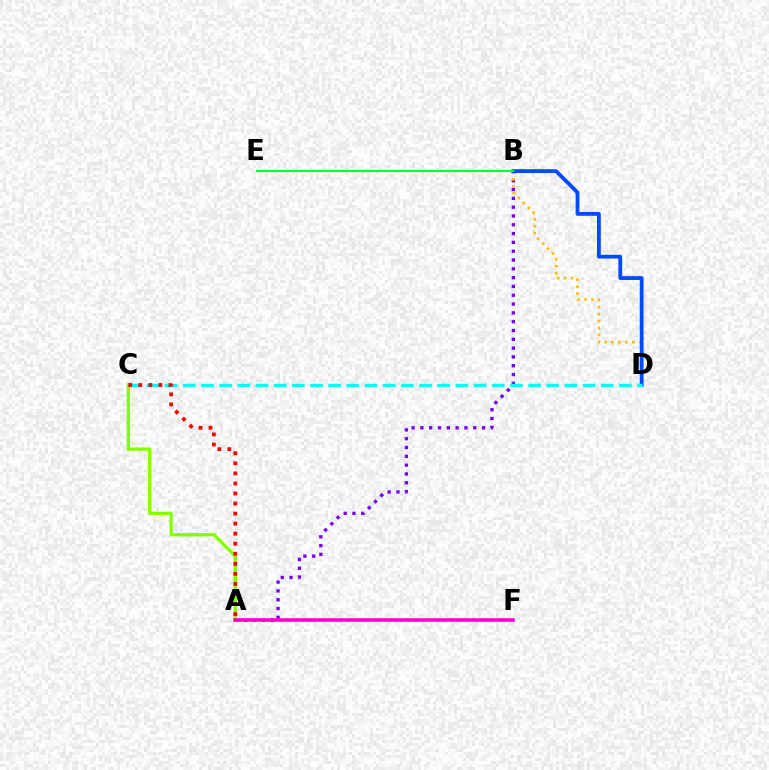{('A', 'B'): [{'color': '#7200ff', 'line_style': 'dotted', 'thickness': 2.39}], ('A', 'C'): [{'color': '#84ff00', 'line_style': 'solid', 'thickness': 2.39}, {'color': '#ff0000', 'line_style': 'dotted', 'thickness': 2.73}], ('B', 'D'): [{'color': '#ffbd00', 'line_style': 'dotted', 'thickness': 1.89}, {'color': '#004bff', 'line_style': 'solid', 'thickness': 2.74}], ('C', 'D'): [{'color': '#00fff6', 'line_style': 'dashed', 'thickness': 2.47}], ('B', 'E'): [{'color': '#00ff39', 'line_style': 'solid', 'thickness': 1.53}], ('A', 'F'): [{'color': '#ff00cf', 'line_style': 'solid', 'thickness': 2.54}]}